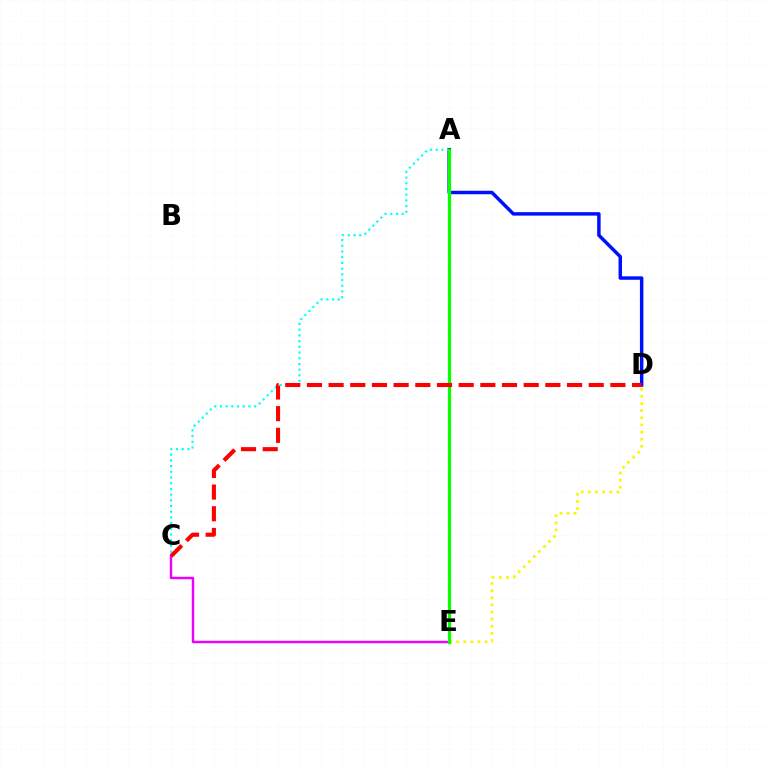{('D', 'E'): [{'color': '#fcf500', 'line_style': 'dotted', 'thickness': 1.93}], ('A', 'D'): [{'color': '#0010ff', 'line_style': 'solid', 'thickness': 2.5}], ('A', 'C'): [{'color': '#00fff6', 'line_style': 'dotted', 'thickness': 1.55}], ('C', 'E'): [{'color': '#ee00ff', 'line_style': 'solid', 'thickness': 1.75}], ('A', 'E'): [{'color': '#08ff00', 'line_style': 'solid', 'thickness': 2.35}], ('C', 'D'): [{'color': '#ff0000', 'line_style': 'dashed', 'thickness': 2.94}]}